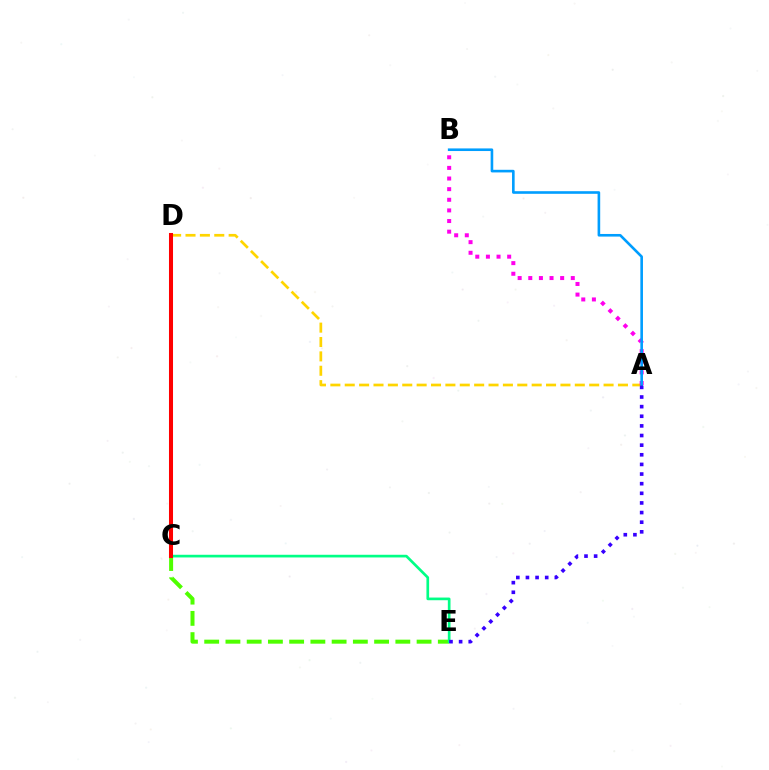{('A', 'D'): [{'color': '#ffd500', 'line_style': 'dashed', 'thickness': 1.95}], ('C', 'E'): [{'color': '#4fff00', 'line_style': 'dashed', 'thickness': 2.89}, {'color': '#00ff86', 'line_style': 'solid', 'thickness': 1.93}], ('A', 'B'): [{'color': '#ff00ed', 'line_style': 'dotted', 'thickness': 2.89}, {'color': '#009eff', 'line_style': 'solid', 'thickness': 1.89}], ('A', 'E'): [{'color': '#3700ff', 'line_style': 'dotted', 'thickness': 2.62}], ('C', 'D'): [{'color': '#ff0000', 'line_style': 'solid', 'thickness': 2.91}]}